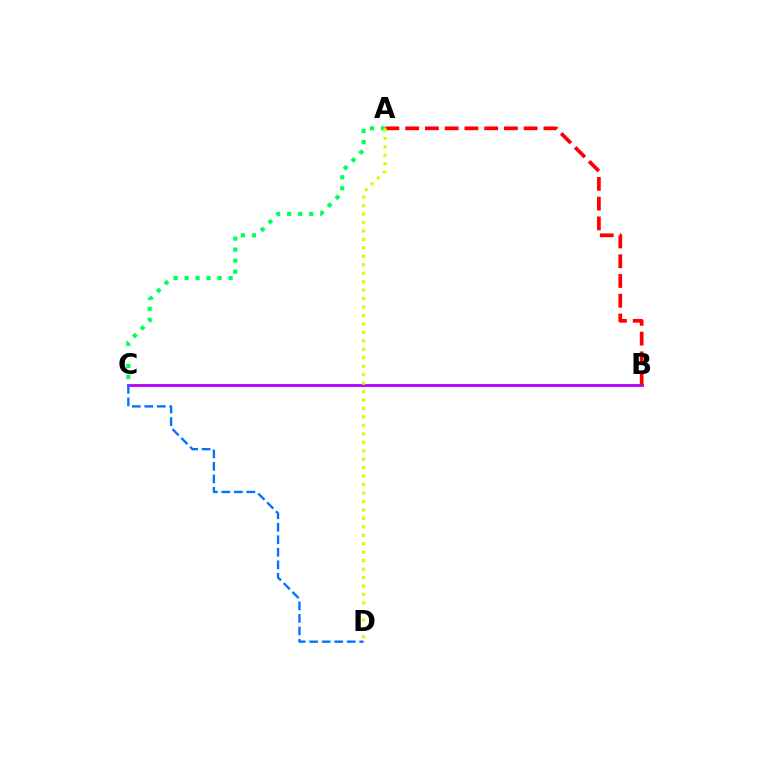{('B', 'C'): [{'color': '#b900ff', 'line_style': 'solid', 'thickness': 2.03}], ('A', 'C'): [{'color': '#00ff5c', 'line_style': 'dotted', 'thickness': 2.99}], ('A', 'B'): [{'color': '#ff0000', 'line_style': 'dashed', 'thickness': 2.68}], ('C', 'D'): [{'color': '#0074ff', 'line_style': 'dashed', 'thickness': 1.7}], ('A', 'D'): [{'color': '#d1ff00', 'line_style': 'dotted', 'thickness': 2.3}]}